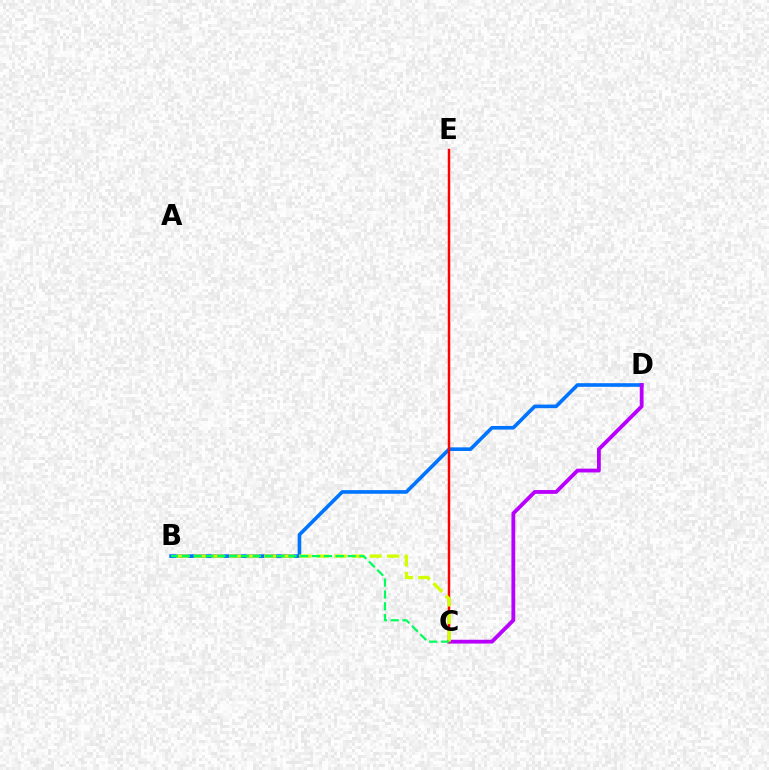{('B', 'D'): [{'color': '#0074ff', 'line_style': 'solid', 'thickness': 2.61}], ('C', 'D'): [{'color': '#b900ff', 'line_style': 'solid', 'thickness': 2.74}], ('C', 'E'): [{'color': '#ff0000', 'line_style': 'solid', 'thickness': 1.77}], ('B', 'C'): [{'color': '#d1ff00', 'line_style': 'dashed', 'thickness': 2.39}, {'color': '#00ff5c', 'line_style': 'dashed', 'thickness': 1.61}]}